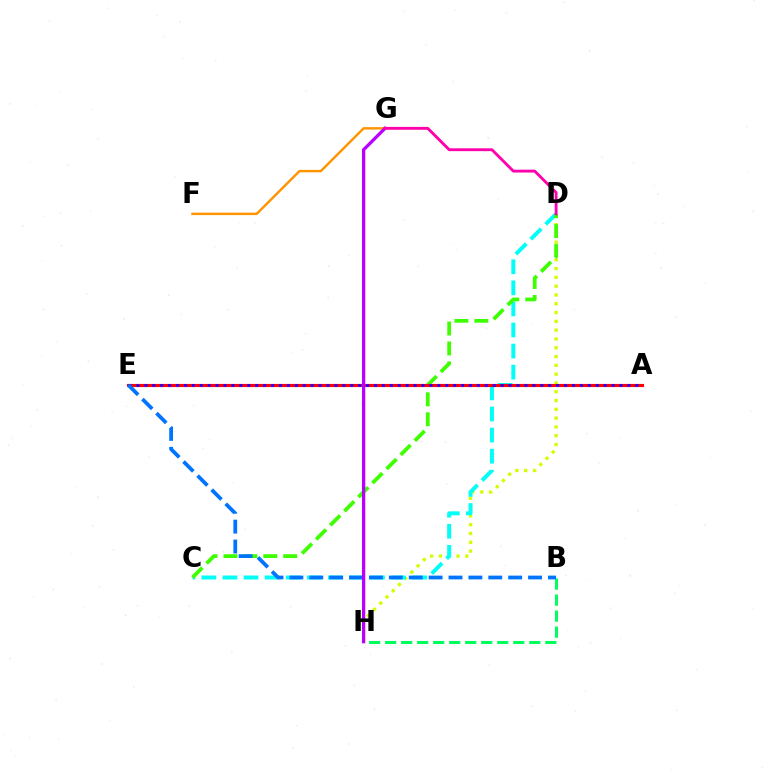{('F', 'G'): [{'color': '#ff9400', 'line_style': 'solid', 'thickness': 1.75}], ('D', 'H'): [{'color': '#d1ff00', 'line_style': 'dotted', 'thickness': 2.39}], ('C', 'D'): [{'color': '#00fff6', 'line_style': 'dashed', 'thickness': 2.86}, {'color': '#3dff00', 'line_style': 'dashed', 'thickness': 2.71}], ('B', 'H'): [{'color': '#00ff5c', 'line_style': 'dashed', 'thickness': 2.18}], ('A', 'E'): [{'color': '#ff0000', 'line_style': 'solid', 'thickness': 2.26}, {'color': '#2500ff', 'line_style': 'dotted', 'thickness': 2.15}], ('B', 'E'): [{'color': '#0074ff', 'line_style': 'dashed', 'thickness': 2.7}], ('G', 'H'): [{'color': '#b900ff', 'line_style': 'solid', 'thickness': 2.37}], ('D', 'G'): [{'color': '#ff00ac', 'line_style': 'solid', 'thickness': 2.05}]}